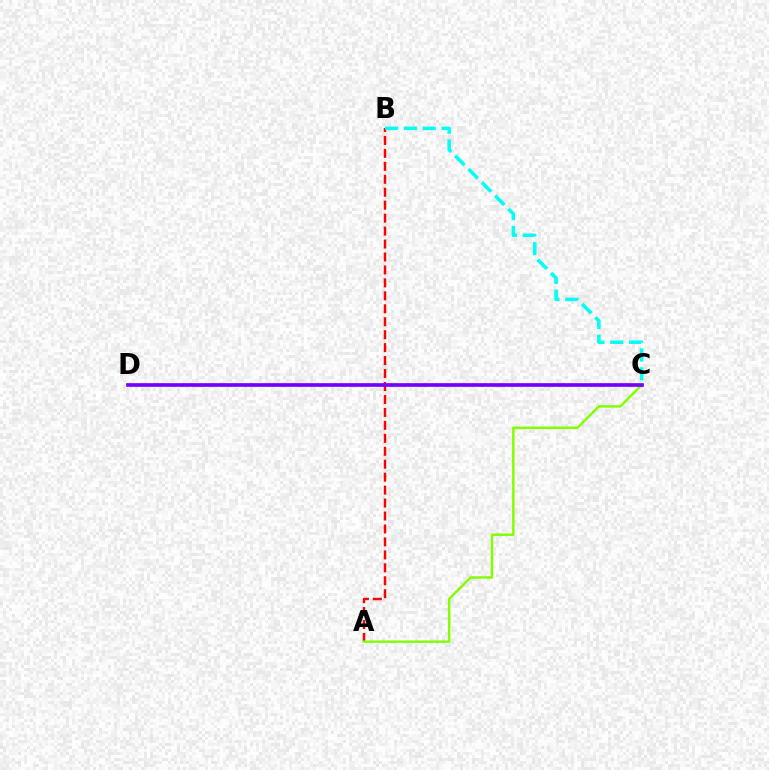{('A', 'B'): [{'color': '#ff0000', 'line_style': 'dashed', 'thickness': 1.76}], ('A', 'C'): [{'color': '#84ff00', 'line_style': 'solid', 'thickness': 1.78}], ('B', 'C'): [{'color': '#00fff6', 'line_style': 'dashed', 'thickness': 2.56}], ('C', 'D'): [{'color': '#7200ff', 'line_style': 'solid', 'thickness': 2.64}]}